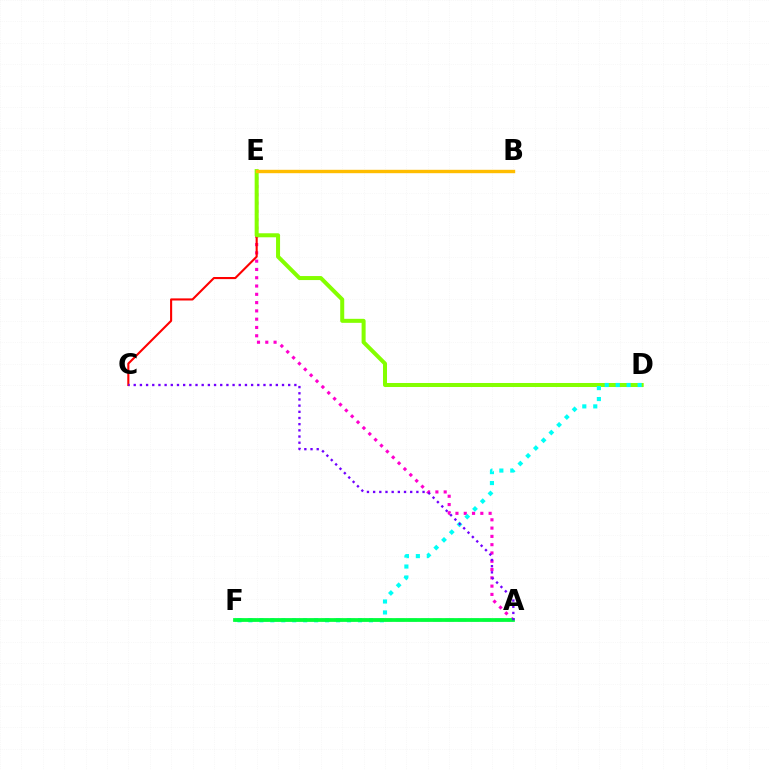{('A', 'E'): [{'color': '#ff00cf', 'line_style': 'dotted', 'thickness': 2.25}], ('C', 'E'): [{'color': '#ff0000', 'line_style': 'solid', 'thickness': 1.51}], ('D', 'E'): [{'color': '#84ff00', 'line_style': 'solid', 'thickness': 2.89}], ('A', 'F'): [{'color': '#004bff', 'line_style': 'dashed', 'thickness': 1.68}, {'color': '#00ff39', 'line_style': 'solid', 'thickness': 2.7}], ('D', 'F'): [{'color': '#00fff6', 'line_style': 'dotted', 'thickness': 2.98}], ('B', 'E'): [{'color': '#ffbd00', 'line_style': 'solid', 'thickness': 2.45}], ('A', 'C'): [{'color': '#7200ff', 'line_style': 'dotted', 'thickness': 1.68}]}